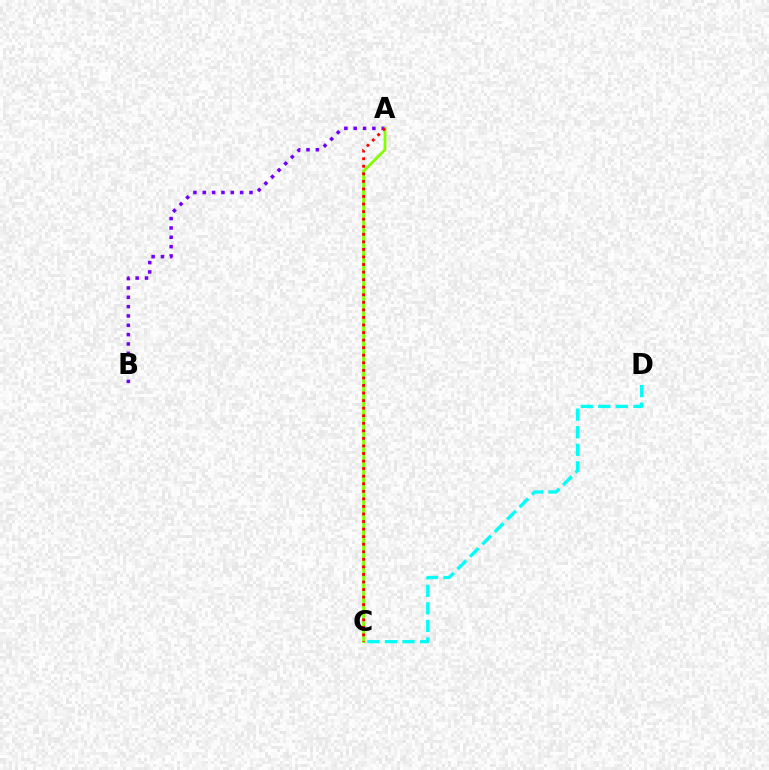{('A', 'B'): [{'color': '#7200ff', 'line_style': 'dotted', 'thickness': 2.54}], ('A', 'C'): [{'color': '#84ff00', 'line_style': 'solid', 'thickness': 2.03}, {'color': '#ff0000', 'line_style': 'dotted', 'thickness': 2.05}], ('C', 'D'): [{'color': '#00fff6', 'line_style': 'dashed', 'thickness': 2.38}]}